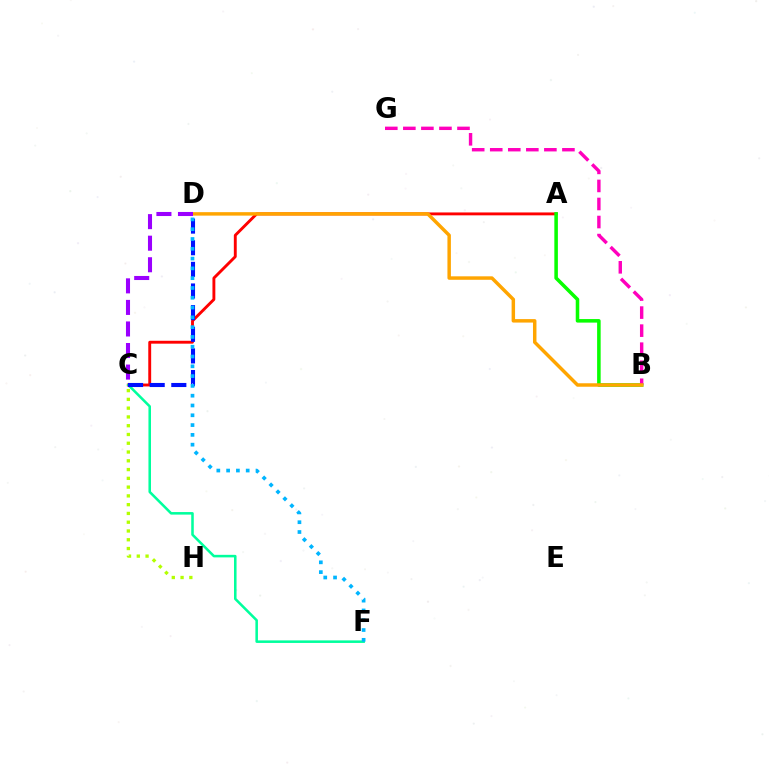{('A', 'C'): [{'color': '#ff0000', 'line_style': 'solid', 'thickness': 2.08}], ('C', 'H'): [{'color': '#b3ff00', 'line_style': 'dotted', 'thickness': 2.38}], ('A', 'B'): [{'color': '#08ff00', 'line_style': 'solid', 'thickness': 2.55}], ('B', 'G'): [{'color': '#ff00bd', 'line_style': 'dashed', 'thickness': 2.45}], ('C', 'F'): [{'color': '#00ff9d', 'line_style': 'solid', 'thickness': 1.83}], ('C', 'D'): [{'color': '#0010ff', 'line_style': 'dashed', 'thickness': 2.94}, {'color': '#9b00ff', 'line_style': 'dashed', 'thickness': 2.93}], ('B', 'D'): [{'color': '#ffa500', 'line_style': 'solid', 'thickness': 2.5}], ('D', 'F'): [{'color': '#00b5ff', 'line_style': 'dotted', 'thickness': 2.66}]}